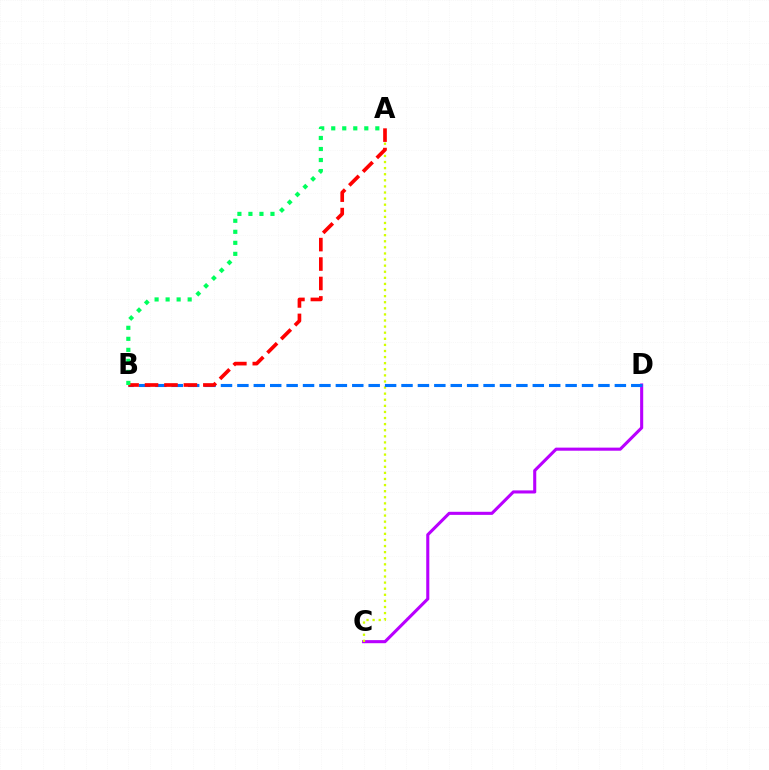{('C', 'D'): [{'color': '#b900ff', 'line_style': 'solid', 'thickness': 2.22}], ('A', 'C'): [{'color': '#d1ff00', 'line_style': 'dotted', 'thickness': 1.66}], ('B', 'D'): [{'color': '#0074ff', 'line_style': 'dashed', 'thickness': 2.23}], ('A', 'B'): [{'color': '#ff0000', 'line_style': 'dashed', 'thickness': 2.64}, {'color': '#00ff5c', 'line_style': 'dotted', 'thickness': 3.0}]}